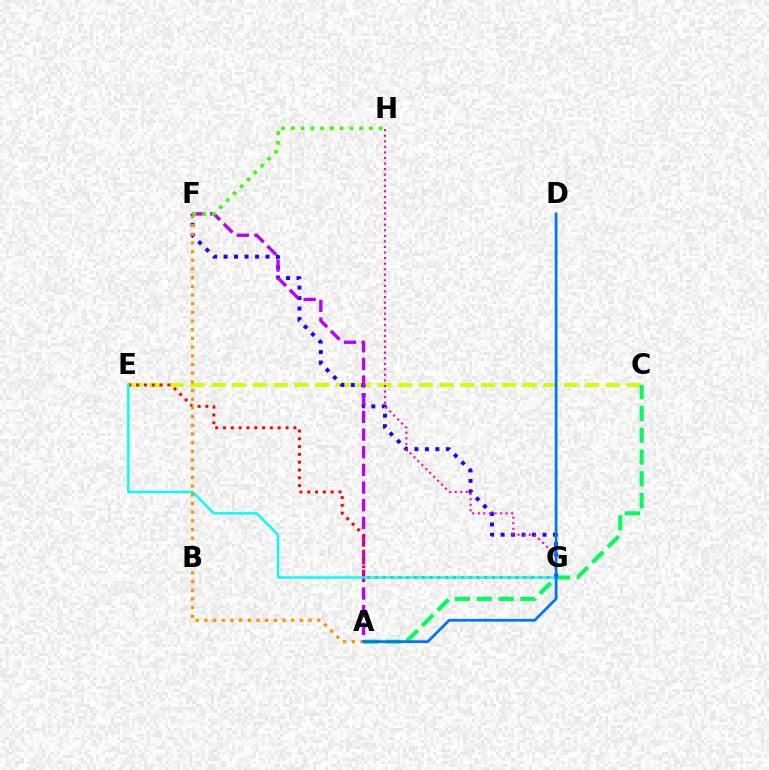{('C', 'E'): [{'color': '#d1ff00', 'line_style': 'dashed', 'thickness': 2.82}], ('A', 'C'): [{'color': '#00ff5c', 'line_style': 'dashed', 'thickness': 2.96}], ('F', 'G'): [{'color': '#2500ff', 'line_style': 'dotted', 'thickness': 2.85}], ('A', 'F'): [{'color': '#b900ff', 'line_style': 'dashed', 'thickness': 2.4}, {'color': '#ff9400', 'line_style': 'dotted', 'thickness': 2.36}], ('E', 'G'): [{'color': '#ff0000', 'line_style': 'dotted', 'thickness': 2.12}, {'color': '#00fff6', 'line_style': 'solid', 'thickness': 1.73}], ('F', 'H'): [{'color': '#3dff00', 'line_style': 'dotted', 'thickness': 2.65}], ('G', 'H'): [{'color': '#ff00ac', 'line_style': 'dotted', 'thickness': 1.51}], ('A', 'D'): [{'color': '#0074ff', 'line_style': 'solid', 'thickness': 1.98}]}